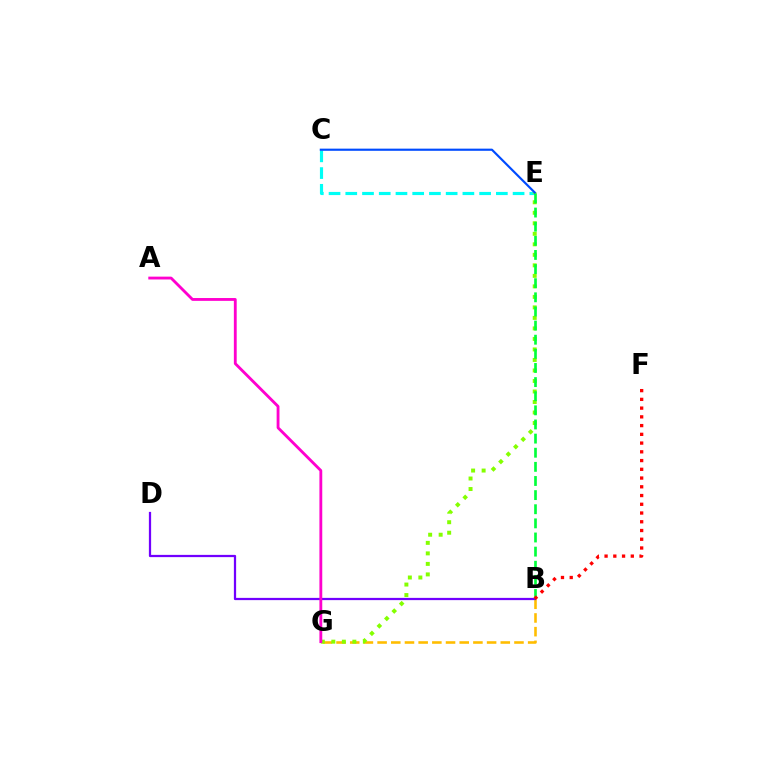{('C', 'E'): [{'color': '#00fff6', 'line_style': 'dashed', 'thickness': 2.27}, {'color': '#004bff', 'line_style': 'solid', 'thickness': 1.56}], ('B', 'G'): [{'color': '#ffbd00', 'line_style': 'dashed', 'thickness': 1.86}], ('B', 'D'): [{'color': '#7200ff', 'line_style': 'solid', 'thickness': 1.61}], ('E', 'G'): [{'color': '#84ff00', 'line_style': 'dotted', 'thickness': 2.86}], ('A', 'G'): [{'color': '#ff00cf', 'line_style': 'solid', 'thickness': 2.04}], ('B', 'E'): [{'color': '#00ff39', 'line_style': 'dashed', 'thickness': 1.92}], ('B', 'F'): [{'color': '#ff0000', 'line_style': 'dotted', 'thickness': 2.38}]}